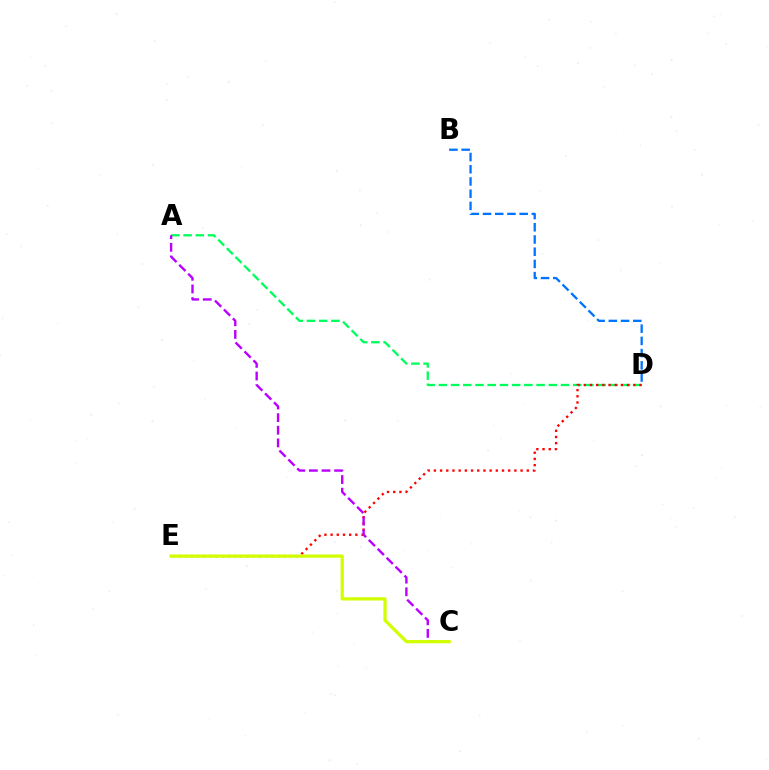{('B', 'D'): [{'color': '#0074ff', 'line_style': 'dashed', 'thickness': 1.66}], ('A', 'D'): [{'color': '#00ff5c', 'line_style': 'dashed', 'thickness': 1.66}], ('D', 'E'): [{'color': '#ff0000', 'line_style': 'dotted', 'thickness': 1.68}], ('A', 'C'): [{'color': '#b900ff', 'line_style': 'dashed', 'thickness': 1.71}], ('C', 'E'): [{'color': '#d1ff00', 'line_style': 'solid', 'thickness': 2.32}]}